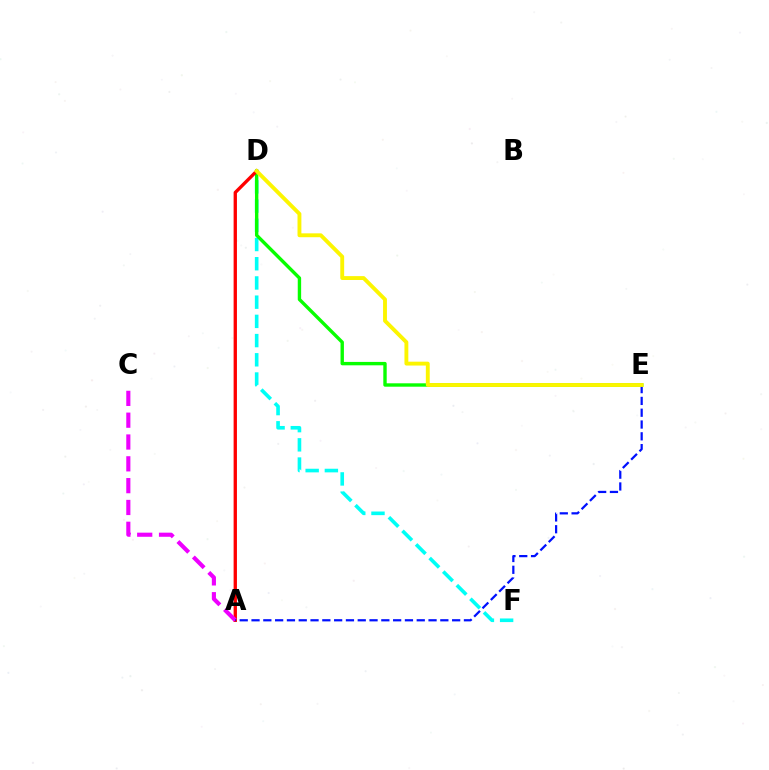{('D', 'F'): [{'color': '#00fff6', 'line_style': 'dashed', 'thickness': 2.61}], ('D', 'E'): [{'color': '#08ff00', 'line_style': 'solid', 'thickness': 2.44}, {'color': '#fcf500', 'line_style': 'solid', 'thickness': 2.79}], ('A', 'D'): [{'color': '#ff0000', 'line_style': 'solid', 'thickness': 2.4}], ('A', 'C'): [{'color': '#ee00ff', 'line_style': 'dashed', 'thickness': 2.96}], ('A', 'E'): [{'color': '#0010ff', 'line_style': 'dashed', 'thickness': 1.6}]}